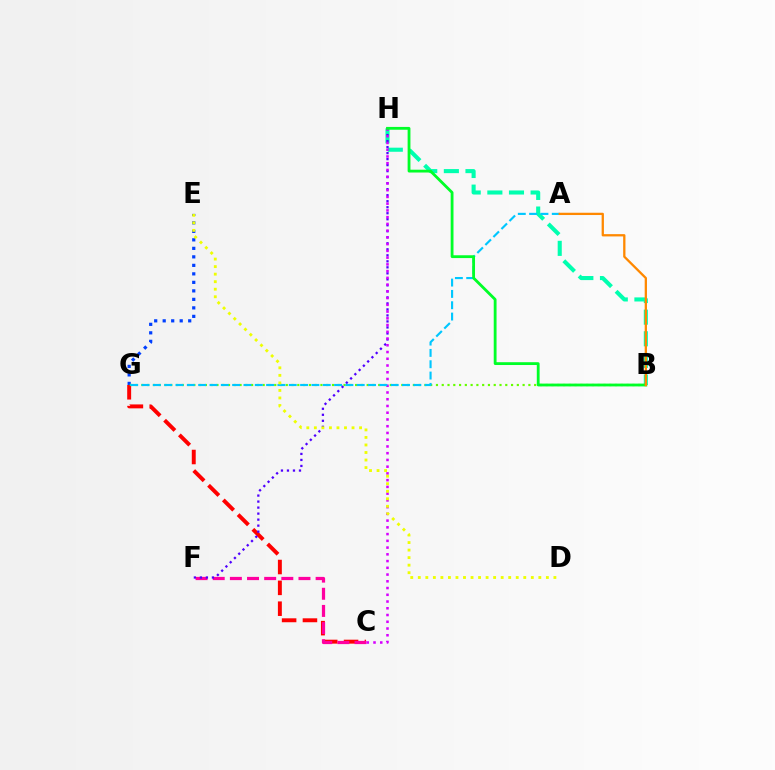{('E', 'G'): [{'color': '#003fff', 'line_style': 'dotted', 'thickness': 2.31}], ('C', 'G'): [{'color': '#ff0000', 'line_style': 'dashed', 'thickness': 2.83}], ('C', 'F'): [{'color': '#ff00a0', 'line_style': 'dashed', 'thickness': 2.33}], ('B', 'H'): [{'color': '#00ffaf', 'line_style': 'dashed', 'thickness': 2.94}, {'color': '#00ff27', 'line_style': 'solid', 'thickness': 2.03}], ('F', 'H'): [{'color': '#4f00ff', 'line_style': 'dotted', 'thickness': 1.63}], ('C', 'H'): [{'color': '#d600ff', 'line_style': 'dotted', 'thickness': 1.83}], ('B', 'G'): [{'color': '#66ff00', 'line_style': 'dotted', 'thickness': 1.57}], ('A', 'G'): [{'color': '#00c7ff', 'line_style': 'dashed', 'thickness': 1.54}], ('D', 'E'): [{'color': '#eeff00', 'line_style': 'dotted', 'thickness': 2.05}], ('A', 'B'): [{'color': '#ff8800', 'line_style': 'solid', 'thickness': 1.65}]}